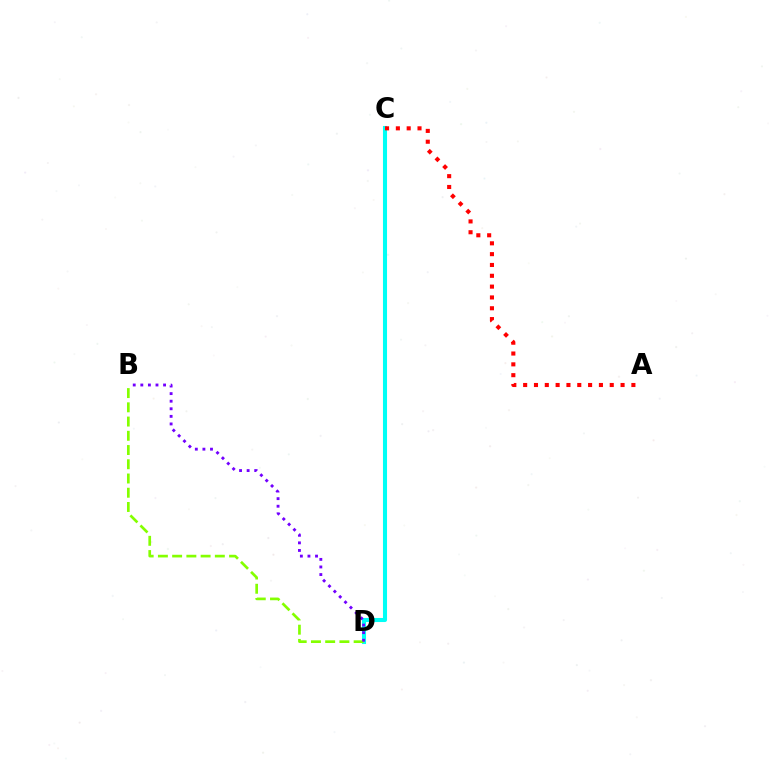{('C', 'D'): [{'color': '#00fff6', 'line_style': 'solid', 'thickness': 2.93}], ('B', 'D'): [{'color': '#84ff00', 'line_style': 'dashed', 'thickness': 1.93}, {'color': '#7200ff', 'line_style': 'dotted', 'thickness': 2.06}], ('A', 'C'): [{'color': '#ff0000', 'line_style': 'dotted', 'thickness': 2.94}]}